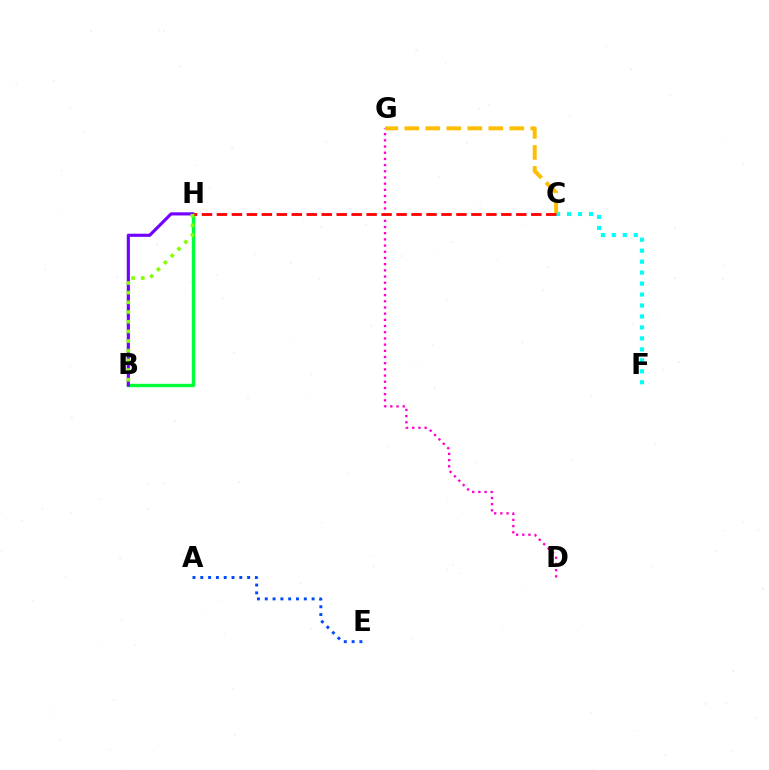{('B', 'H'): [{'color': '#00ff39', 'line_style': 'solid', 'thickness': 2.45}, {'color': '#7200ff', 'line_style': 'solid', 'thickness': 2.26}, {'color': '#84ff00', 'line_style': 'dotted', 'thickness': 2.63}], ('C', 'F'): [{'color': '#00fff6', 'line_style': 'dotted', 'thickness': 2.98}], ('D', 'G'): [{'color': '#ff00cf', 'line_style': 'dotted', 'thickness': 1.68}], ('C', 'G'): [{'color': '#ffbd00', 'line_style': 'dashed', 'thickness': 2.85}], ('C', 'H'): [{'color': '#ff0000', 'line_style': 'dashed', 'thickness': 2.03}], ('A', 'E'): [{'color': '#004bff', 'line_style': 'dotted', 'thickness': 2.12}]}